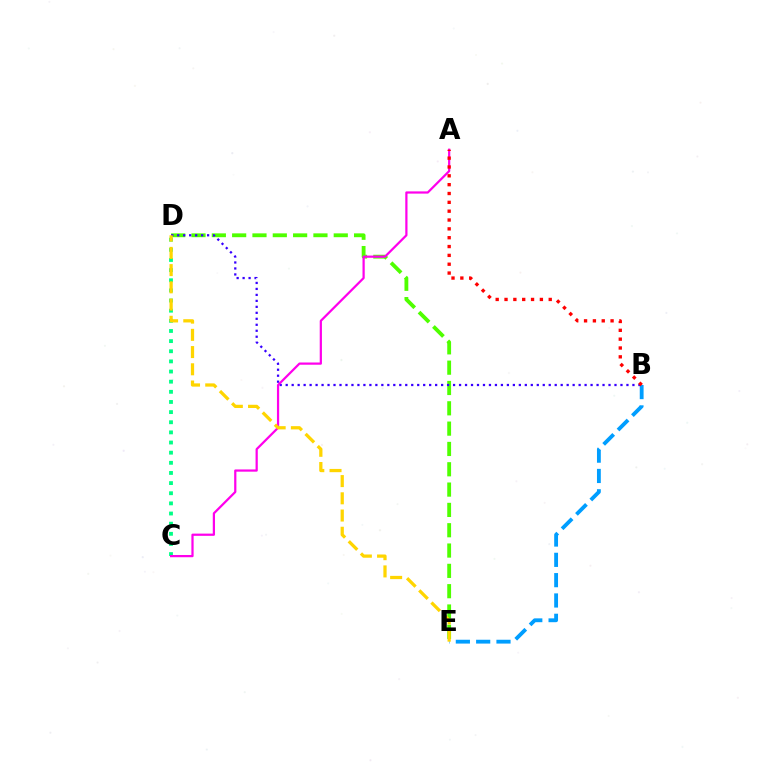{('B', 'E'): [{'color': '#009eff', 'line_style': 'dashed', 'thickness': 2.76}], ('C', 'D'): [{'color': '#00ff86', 'line_style': 'dotted', 'thickness': 2.76}], ('D', 'E'): [{'color': '#4fff00', 'line_style': 'dashed', 'thickness': 2.76}, {'color': '#ffd500', 'line_style': 'dashed', 'thickness': 2.34}], ('B', 'D'): [{'color': '#3700ff', 'line_style': 'dotted', 'thickness': 1.62}], ('A', 'C'): [{'color': '#ff00ed', 'line_style': 'solid', 'thickness': 1.6}], ('A', 'B'): [{'color': '#ff0000', 'line_style': 'dotted', 'thickness': 2.4}]}